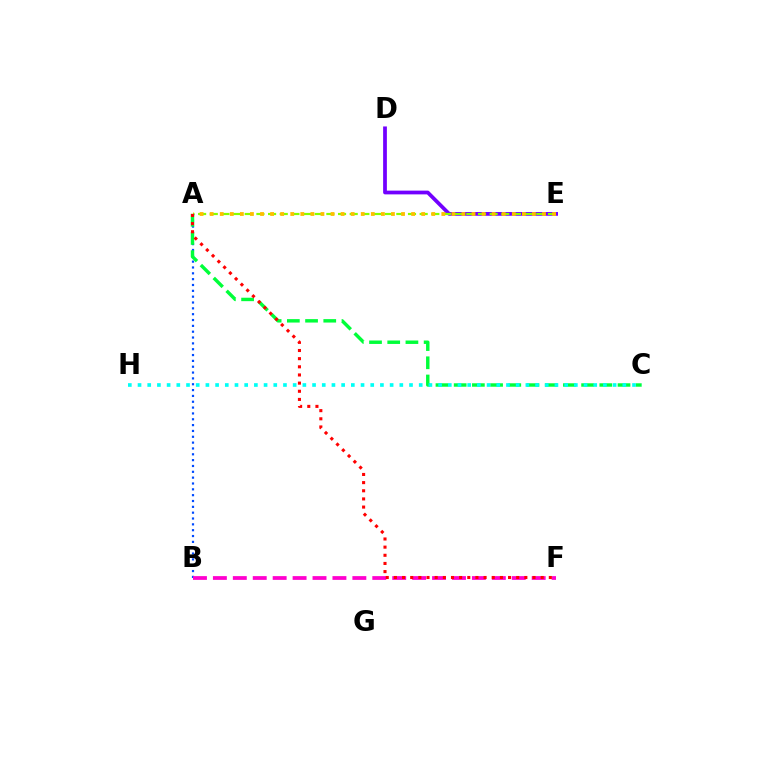{('D', 'E'): [{'color': '#7200ff', 'line_style': 'solid', 'thickness': 2.7}], ('A', 'E'): [{'color': '#84ff00', 'line_style': 'dashed', 'thickness': 1.58}, {'color': '#ffbd00', 'line_style': 'dotted', 'thickness': 2.74}], ('A', 'B'): [{'color': '#004bff', 'line_style': 'dotted', 'thickness': 1.59}], ('B', 'F'): [{'color': '#ff00cf', 'line_style': 'dashed', 'thickness': 2.71}], ('A', 'C'): [{'color': '#00ff39', 'line_style': 'dashed', 'thickness': 2.47}], ('A', 'F'): [{'color': '#ff0000', 'line_style': 'dotted', 'thickness': 2.22}], ('C', 'H'): [{'color': '#00fff6', 'line_style': 'dotted', 'thickness': 2.63}]}